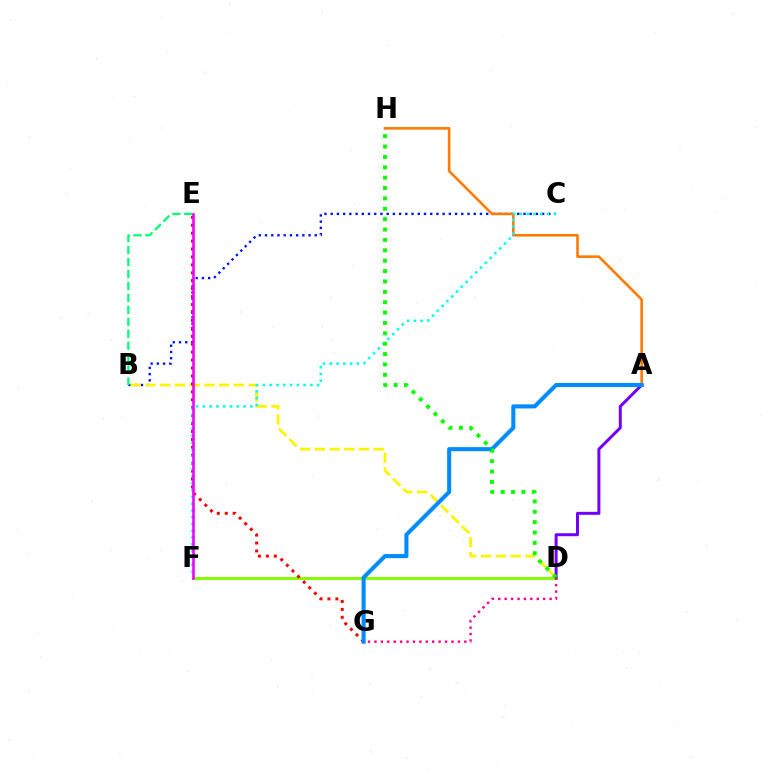{('B', 'C'): [{'color': '#0010ff', 'line_style': 'dotted', 'thickness': 1.69}], ('D', 'F'): [{'color': '#84ff00', 'line_style': 'solid', 'thickness': 2.13}], ('B', 'E'): [{'color': '#00ff74', 'line_style': 'dashed', 'thickness': 1.62}], ('A', 'H'): [{'color': '#ff7c00', 'line_style': 'solid', 'thickness': 1.89}], ('B', 'D'): [{'color': '#fcf500', 'line_style': 'dashed', 'thickness': 2.0}], ('E', 'G'): [{'color': '#ff0000', 'line_style': 'dotted', 'thickness': 2.15}], ('C', 'F'): [{'color': '#00fff6', 'line_style': 'dotted', 'thickness': 1.84}], ('A', 'D'): [{'color': '#7200ff', 'line_style': 'solid', 'thickness': 2.15}], ('E', 'F'): [{'color': '#ee00ff', 'line_style': 'solid', 'thickness': 1.88}], ('A', 'G'): [{'color': '#008cff', 'line_style': 'solid', 'thickness': 2.93}], ('D', 'H'): [{'color': '#08ff00', 'line_style': 'dotted', 'thickness': 2.82}], ('D', 'G'): [{'color': '#ff0094', 'line_style': 'dotted', 'thickness': 1.74}]}